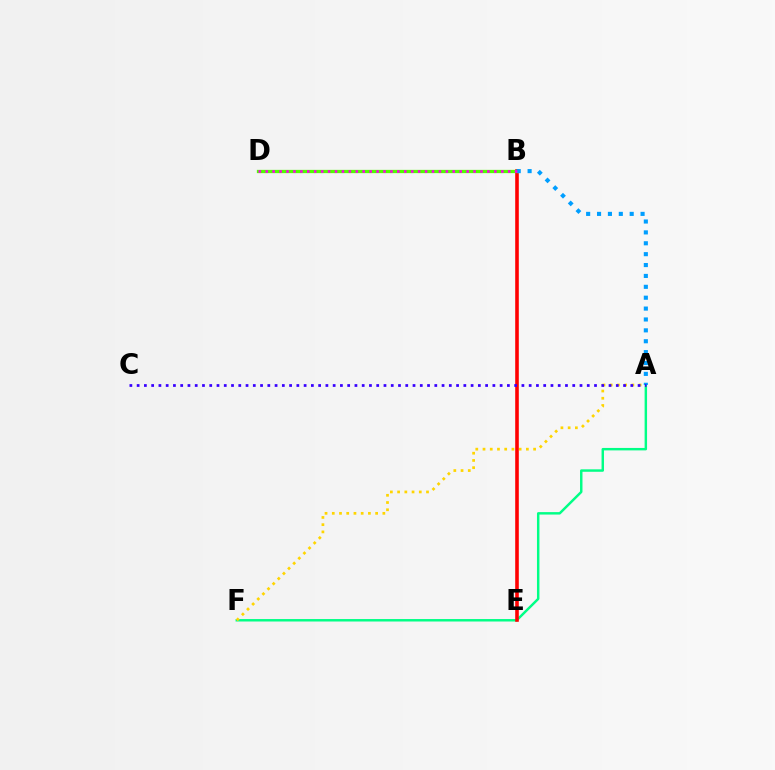{('A', 'F'): [{'color': '#00ff86', 'line_style': 'solid', 'thickness': 1.77}, {'color': '#ffd500', 'line_style': 'dotted', 'thickness': 1.96}], ('B', 'E'): [{'color': '#ff0000', 'line_style': 'solid', 'thickness': 2.59}], ('B', 'D'): [{'color': '#4fff00', 'line_style': 'solid', 'thickness': 2.36}, {'color': '#ff00ed', 'line_style': 'dotted', 'thickness': 1.88}], ('A', 'B'): [{'color': '#009eff', 'line_style': 'dotted', 'thickness': 2.96}], ('A', 'C'): [{'color': '#3700ff', 'line_style': 'dotted', 'thickness': 1.97}]}